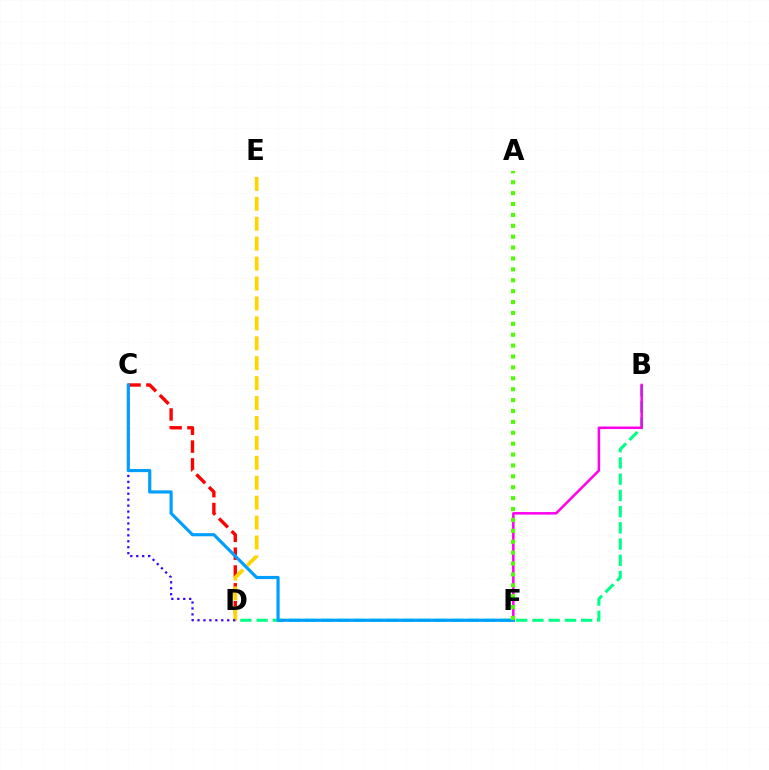{('B', 'D'): [{'color': '#00ff86', 'line_style': 'dashed', 'thickness': 2.2}], ('B', 'F'): [{'color': '#ff00ed', 'line_style': 'solid', 'thickness': 1.81}], ('C', 'D'): [{'color': '#ff0000', 'line_style': 'dashed', 'thickness': 2.42}, {'color': '#3700ff', 'line_style': 'dotted', 'thickness': 1.61}], ('D', 'E'): [{'color': '#ffd500', 'line_style': 'dashed', 'thickness': 2.71}], ('C', 'F'): [{'color': '#009eff', 'line_style': 'solid', 'thickness': 2.28}], ('A', 'F'): [{'color': '#4fff00', 'line_style': 'dotted', 'thickness': 2.96}]}